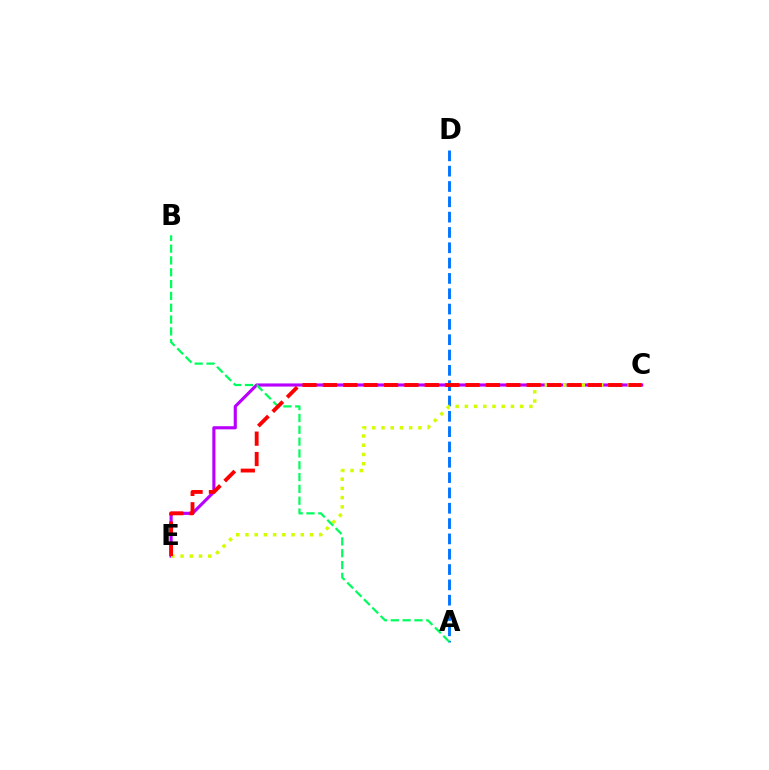{('C', 'E'): [{'color': '#b900ff', 'line_style': 'solid', 'thickness': 2.26}, {'color': '#d1ff00', 'line_style': 'dotted', 'thickness': 2.5}, {'color': '#ff0000', 'line_style': 'dashed', 'thickness': 2.77}], ('A', 'D'): [{'color': '#0074ff', 'line_style': 'dashed', 'thickness': 2.08}], ('A', 'B'): [{'color': '#00ff5c', 'line_style': 'dashed', 'thickness': 1.61}]}